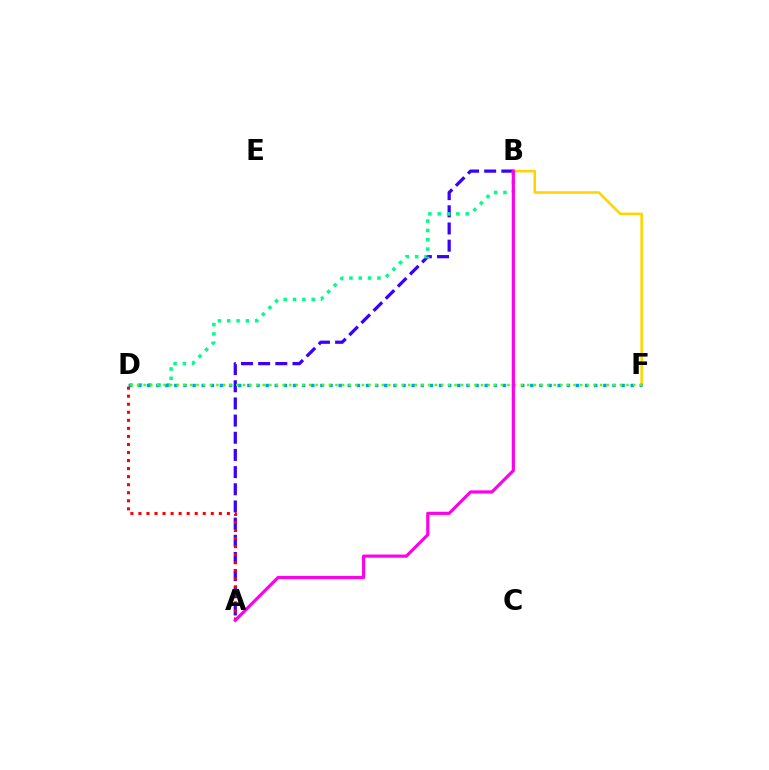{('A', 'B'): [{'color': '#3700ff', 'line_style': 'dashed', 'thickness': 2.33}, {'color': '#ff00ed', 'line_style': 'solid', 'thickness': 2.28}], ('B', 'D'): [{'color': '#00ff86', 'line_style': 'dotted', 'thickness': 2.53}], ('B', 'F'): [{'color': '#ffd500', 'line_style': 'solid', 'thickness': 1.87}], ('D', 'F'): [{'color': '#009eff', 'line_style': 'dotted', 'thickness': 2.48}, {'color': '#4fff00', 'line_style': 'dotted', 'thickness': 1.8}], ('A', 'D'): [{'color': '#ff0000', 'line_style': 'dotted', 'thickness': 2.19}]}